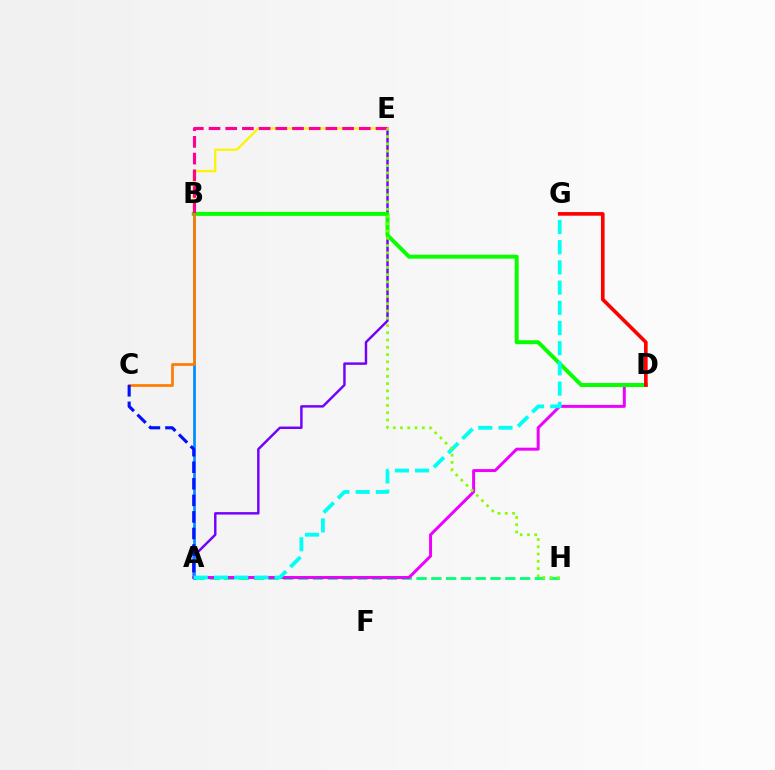{('A', 'E'): [{'color': '#7200ff', 'line_style': 'solid', 'thickness': 1.76}], ('B', 'E'): [{'color': '#fcf500', 'line_style': 'solid', 'thickness': 1.61}, {'color': '#ff0094', 'line_style': 'dashed', 'thickness': 2.27}], ('A', 'H'): [{'color': '#00ff74', 'line_style': 'dashed', 'thickness': 2.01}], ('A', 'D'): [{'color': '#ee00ff', 'line_style': 'solid', 'thickness': 2.14}], ('B', 'D'): [{'color': '#08ff00', 'line_style': 'solid', 'thickness': 2.86}], ('A', 'B'): [{'color': '#008cff', 'line_style': 'solid', 'thickness': 1.96}], ('B', 'C'): [{'color': '#ff7c00', 'line_style': 'solid', 'thickness': 1.98}], ('A', 'C'): [{'color': '#0010ff', 'line_style': 'dashed', 'thickness': 2.25}], ('D', 'G'): [{'color': '#ff0000', 'line_style': 'solid', 'thickness': 2.62}], ('A', 'G'): [{'color': '#00fff6', 'line_style': 'dashed', 'thickness': 2.74}], ('E', 'H'): [{'color': '#84ff00', 'line_style': 'dotted', 'thickness': 1.97}]}